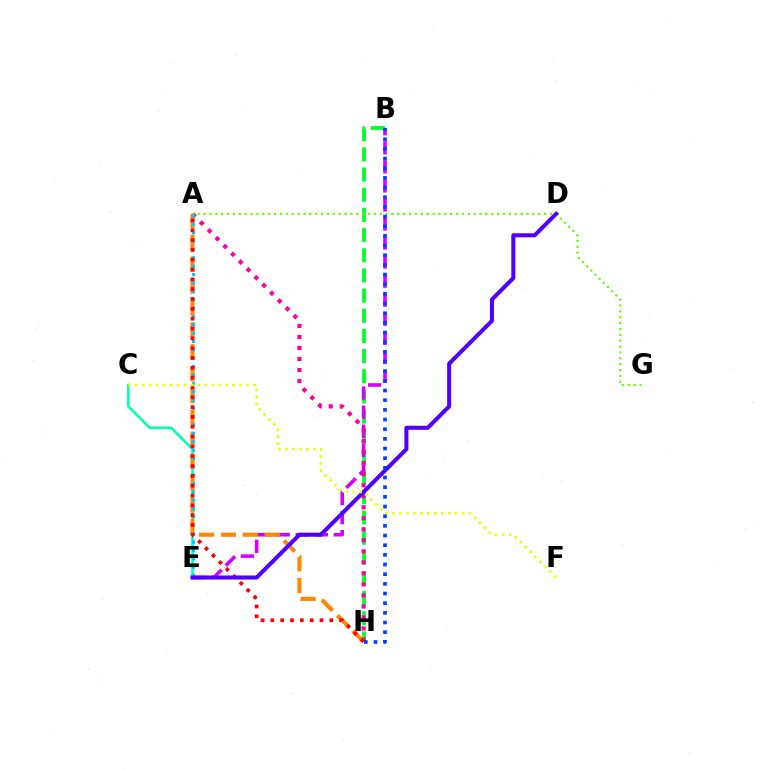{('B', 'H'): [{'color': '#00ff27', 'line_style': 'dashed', 'thickness': 2.74}, {'color': '#003fff', 'line_style': 'dotted', 'thickness': 2.63}], ('C', 'E'): [{'color': '#00ffaf', 'line_style': 'solid', 'thickness': 1.85}], ('B', 'E'): [{'color': '#d600ff', 'line_style': 'dashed', 'thickness': 2.59}], ('A', 'H'): [{'color': '#ff00a0', 'line_style': 'dotted', 'thickness': 2.99}, {'color': '#ff8800', 'line_style': 'dashed', 'thickness': 2.97}, {'color': '#ff0000', 'line_style': 'dotted', 'thickness': 2.67}], ('A', 'G'): [{'color': '#66ff00', 'line_style': 'dotted', 'thickness': 1.6}], ('A', 'E'): [{'color': '#00c7ff', 'line_style': 'dotted', 'thickness': 2.27}], ('D', 'E'): [{'color': '#4f00ff', 'line_style': 'solid', 'thickness': 2.91}], ('C', 'F'): [{'color': '#eeff00', 'line_style': 'dotted', 'thickness': 1.89}]}